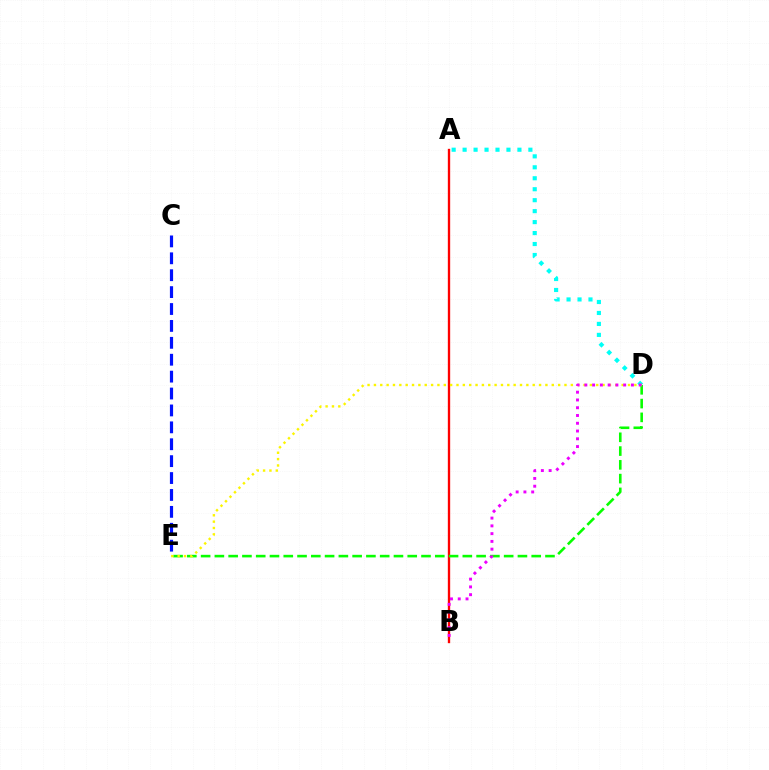{('C', 'E'): [{'color': '#0010ff', 'line_style': 'dashed', 'thickness': 2.3}], ('A', 'D'): [{'color': '#00fff6', 'line_style': 'dotted', 'thickness': 2.98}], ('A', 'B'): [{'color': '#ff0000', 'line_style': 'solid', 'thickness': 1.69}], ('D', 'E'): [{'color': '#08ff00', 'line_style': 'dashed', 'thickness': 1.87}, {'color': '#fcf500', 'line_style': 'dotted', 'thickness': 1.73}], ('B', 'D'): [{'color': '#ee00ff', 'line_style': 'dotted', 'thickness': 2.11}]}